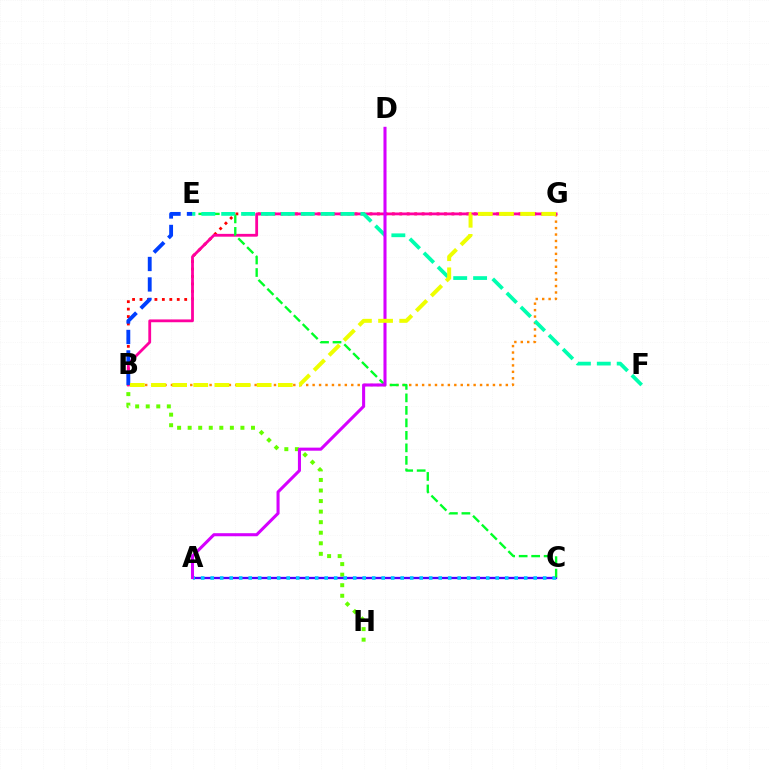{('B', 'G'): [{'color': '#ff8800', 'line_style': 'dotted', 'thickness': 1.75}, {'color': '#ff0000', 'line_style': 'dotted', 'thickness': 2.02}, {'color': '#ff00a0', 'line_style': 'solid', 'thickness': 2.02}, {'color': '#eeff00', 'line_style': 'dashed', 'thickness': 2.87}], ('B', 'H'): [{'color': '#66ff00', 'line_style': 'dotted', 'thickness': 2.87}], ('A', 'C'): [{'color': '#4f00ff', 'line_style': 'solid', 'thickness': 1.66}, {'color': '#00c7ff', 'line_style': 'dotted', 'thickness': 2.58}], ('B', 'E'): [{'color': '#003fff', 'line_style': 'dashed', 'thickness': 2.78}], ('C', 'E'): [{'color': '#00ff27', 'line_style': 'dashed', 'thickness': 1.7}], ('E', 'F'): [{'color': '#00ffaf', 'line_style': 'dashed', 'thickness': 2.7}], ('A', 'D'): [{'color': '#d600ff', 'line_style': 'solid', 'thickness': 2.21}]}